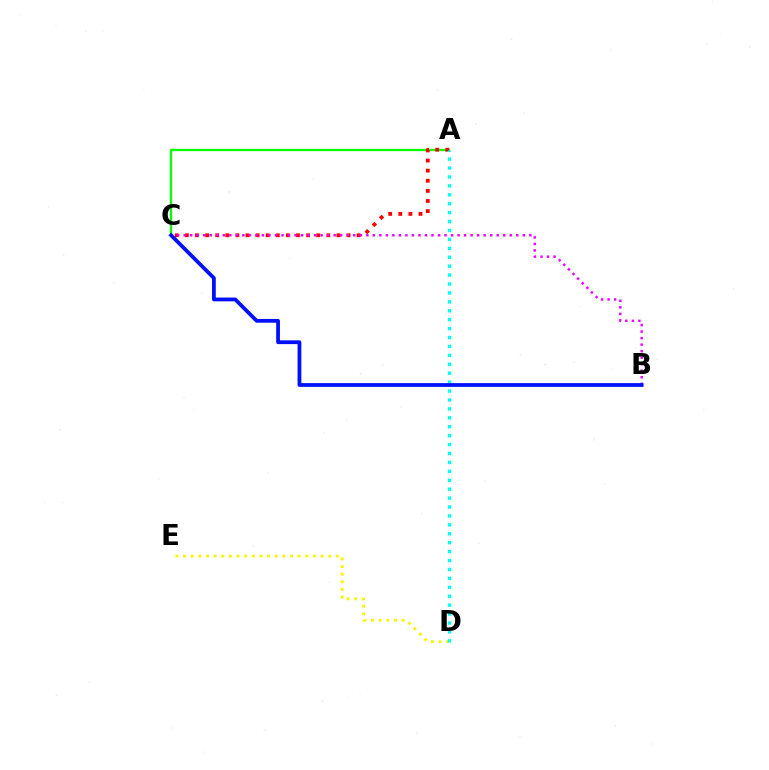{('D', 'E'): [{'color': '#fcf500', 'line_style': 'dotted', 'thickness': 2.08}], ('A', 'C'): [{'color': '#08ff00', 'line_style': 'solid', 'thickness': 1.66}, {'color': '#ff0000', 'line_style': 'dotted', 'thickness': 2.75}], ('A', 'D'): [{'color': '#00fff6', 'line_style': 'dotted', 'thickness': 2.42}], ('B', 'C'): [{'color': '#ee00ff', 'line_style': 'dotted', 'thickness': 1.77}, {'color': '#0010ff', 'line_style': 'solid', 'thickness': 2.72}]}